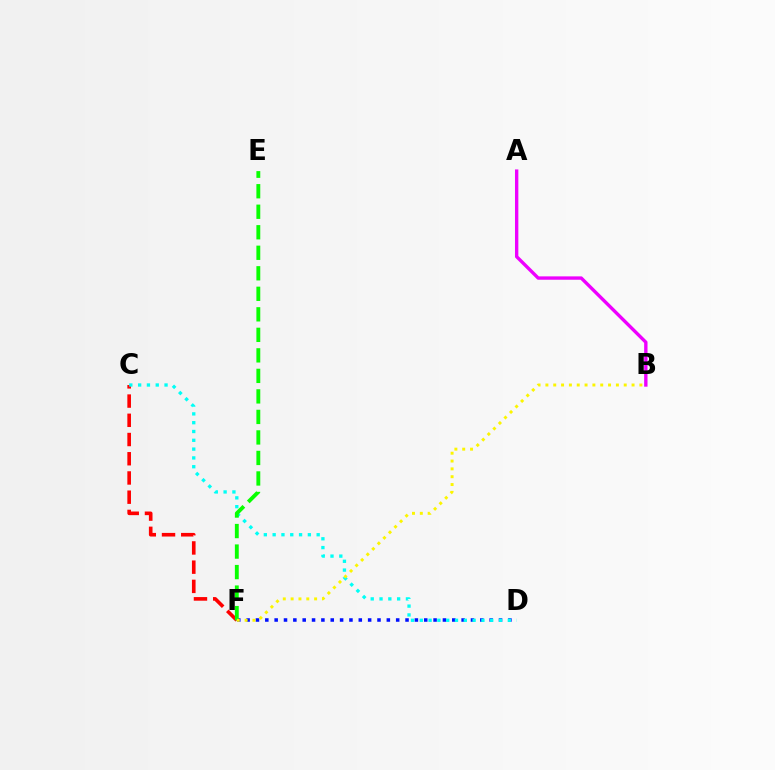{('D', 'F'): [{'color': '#0010ff', 'line_style': 'dotted', 'thickness': 2.54}], ('C', 'F'): [{'color': '#ff0000', 'line_style': 'dashed', 'thickness': 2.61}], ('A', 'B'): [{'color': '#ee00ff', 'line_style': 'solid', 'thickness': 2.42}], ('C', 'D'): [{'color': '#00fff6', 'line_style': 'dotted', 'thickness': 2.39}], ('E', 'F'): [{'color': '#08ff00', 'line_style': 'dashed', 'thickness': 2.79}], ('B', 'F'): [{'color': '#fcf500', 'line_style': 'dotted', 'thickness': 2.13}]}